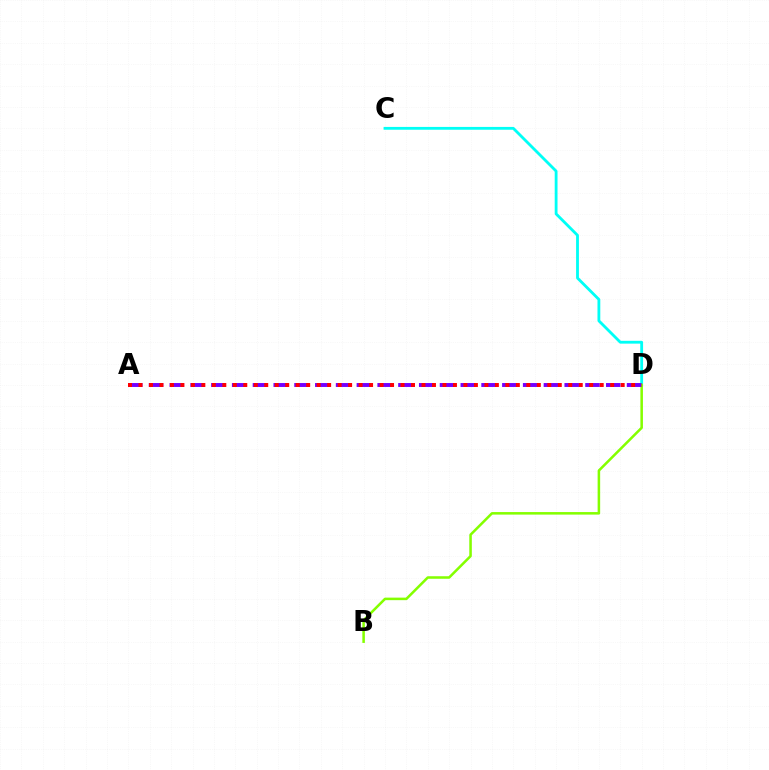{('C', 'D'): [{'color': '#00fff6', 'line_style': 'solid', 'thickness': 2.03}], ('B', 'D'): [{'color': '#84ff00', 'line_style': 'solid', 'thickness': 1.83}], ('A', 'D'): [{'color': '#7200ff', 'line_style': 'dashed', 'thickness': 2.82}, {'color': '#ff0000', 'line_style': 'dotted', 'thickness': 2.85}]}